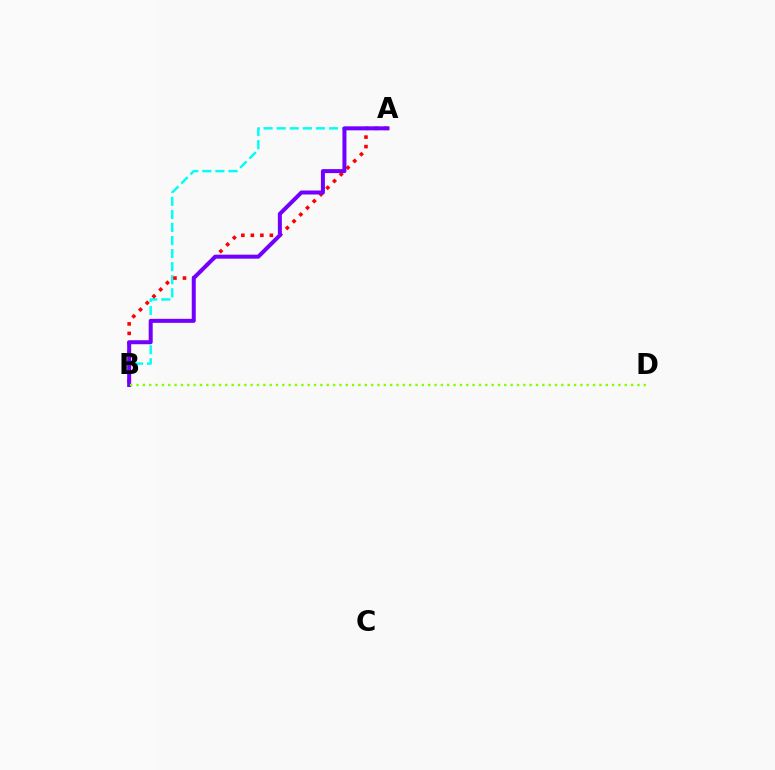{('A', 'B'): [{'color': '#00fff6', 'line_style': 'dashed', 'thickness': 1.78}, {'color': '#ff0000', 'line_style': 'dotted', 'thickness': 2.58}, {'color': '#7200ff', 'line_style': 'solid', 'thickness': 2.88}], ('B', 'D'): [{'color': '#84ff00', 'line_style': 'dotted', 'thickness': 1.72}]}